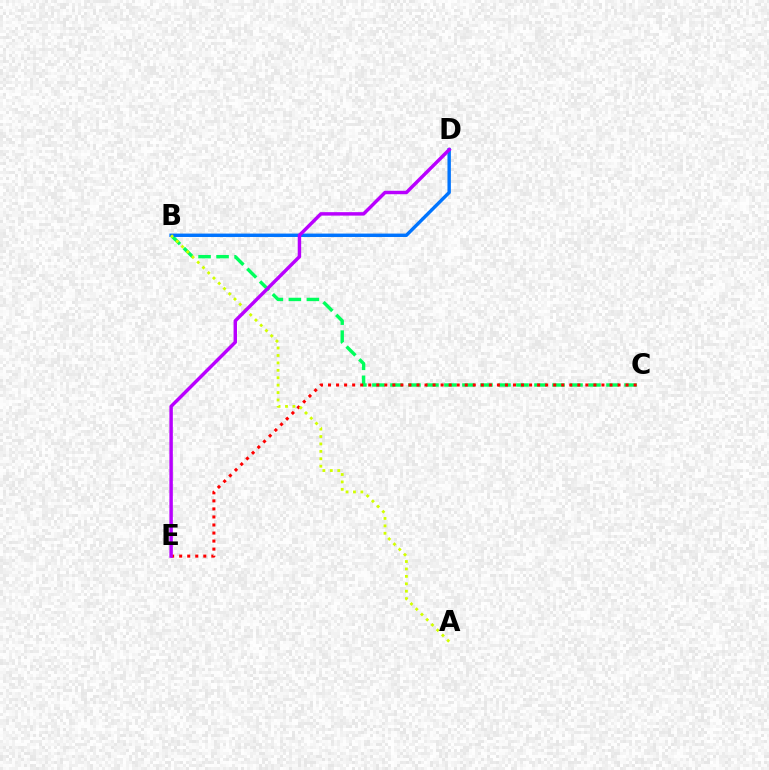{('B', 'C'): [{'color': '#00ff5c', 'line_style': 'dashed', 'thickness': 2.45}], ('B', 'D'): [{'color': '#0074ff', 'line_style': 'solid', 'thickness': 2.45}], ('C', 'E'): [{'color': '#ff0000', 'line_style': 'dotted', 'thickness': 2.18}], ('A', 'B'): [{'color': '#d1ff00', 'line_style': 'dotted', 'thickness': 2.02}], ('D', 'E'): [{'color': '#b900ff', 'line_style': 'solid', 'thickness': 2.48}]}